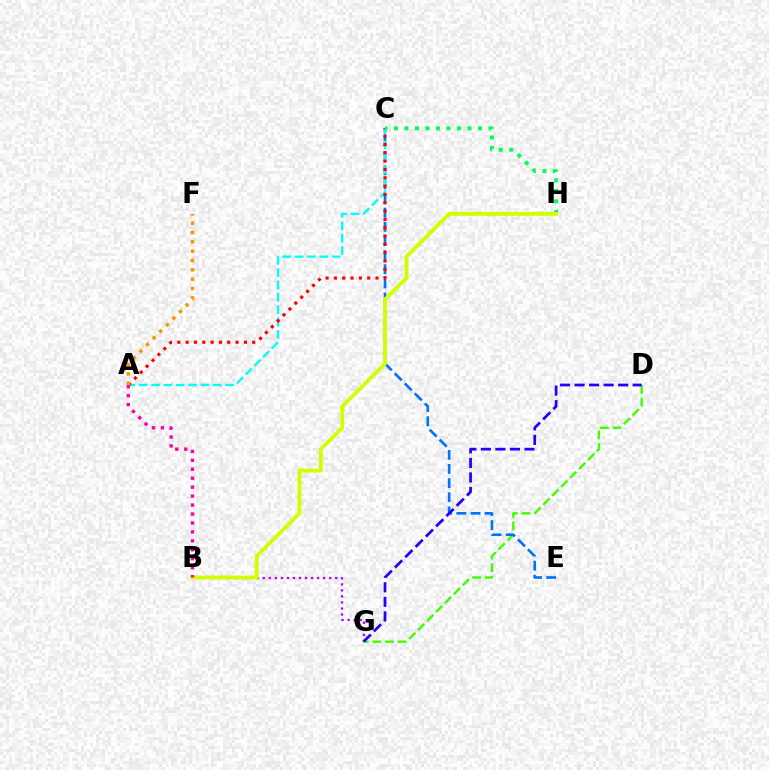{('D', 'G'): [{'color': '#3dff00', 'line_style': 'dashed', 'thickness': 1.72}, {'color': '#2500ff', 'line_style': 'dashed', 'thickness': 1.97}], ('C', 'E'): [{'color': '#0074ff', 'line_style': 'dashed', 'thickness': 1.92}], ('B', 'G'): [{'color': '#b900ff', 'line_style': 'dotted', 'thickness': 1.64}], ('A', 'C'): [{'color': '#00fff6', 'line_style': 'dashed', 'thickness': 1.68}, {'color': '#ff0000', 'line_style': 'dotted', 'thickness': 2.26}], ('A', 'F'): [{'color': '#ff9400', 'line_style': 'dotted', 'thickness': 2.54}], ('C', 'H'): [{'color': '#00ff5c', 'line_style': 'dotted', 'thickness': 2.86}], ('B', 'H'): [{'color': '#d1ff00', 'line_style': 'solid', 'thickness': 2.77}], ('A', 'B'): [{'color': '#ff00ac', 'line_style': 'dotted', 'thickness': 2.43}]}